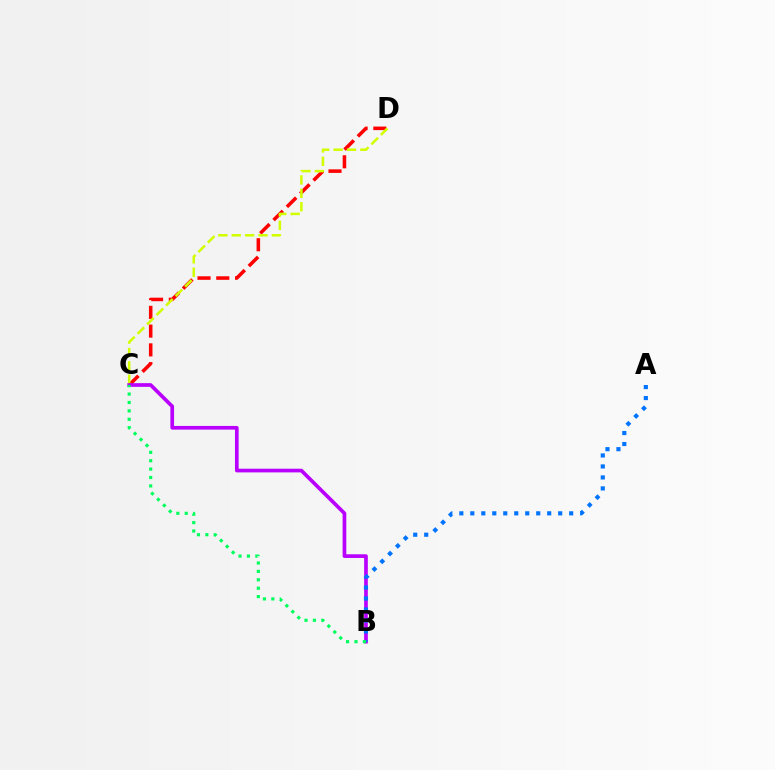{('C', 'D'): [{'color': '#ff0000', 'line_style': 'dashed', 'thickness': 2.55}, {'color': '#d1ff00', 'line_style': 'dashed', 'thickness': 1.82}], ('B', 'C'): [{'color': '#b900ff', 'line_style': 'solid', 'thickness': 2.65}, {'color': '#00ff5c', 'line_style': 'dotted', 'thickness': 2.28}], ('A', 'B'): [{'color': '#0074ff', 'line_style': 'dotted', 'thickness': 2.98}]}